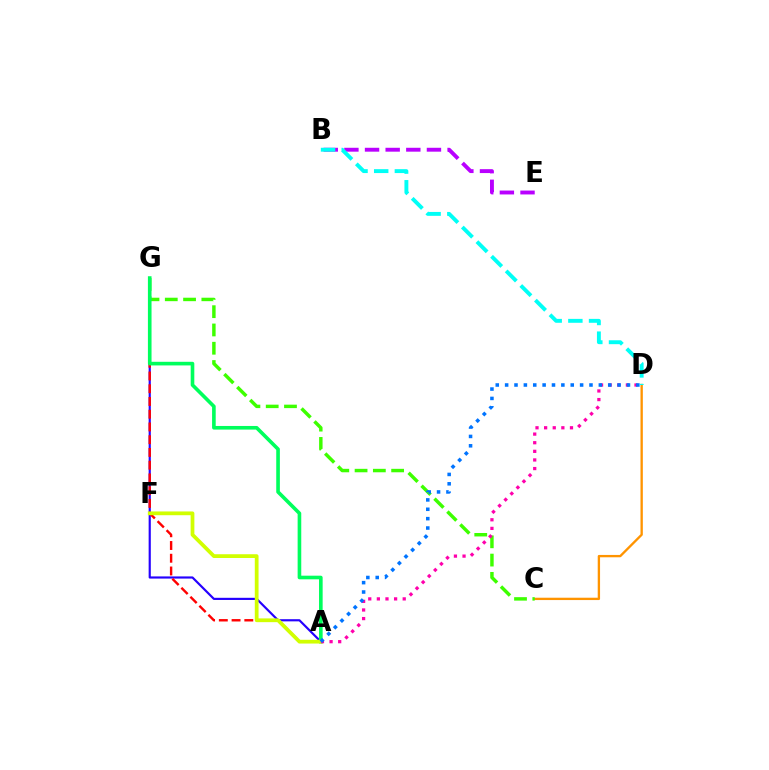{('B', 'E'): [{'color': '#b900ff', 'line_style': 'dashed', 'thickness': 2.8}], ('A', 'G'): [{'color': '#2500ff', 'line_style': 'solid', 'thickness': 1.56}, {'color': '#ff0000', 'line_style': 'dashed', 'thickness': 1.73}, {'color': '#00ff5c', 'line_style': 'solid', 'thickness': 2.61}], ('C', 'D'): [{'color': '#ff9400', 'line_style': 'solid', 'thickness': 1.69}], ('C', 'G'): [{'color': '#3dff00', 'line_style': 'dashed', 'thickness': 2.48}], ('A', 'F'): [{'color': '#d1ff00', 'line_style': 'solid', 'thickness': 2.71}], ('A', 'D'): [{'color': '#ff00ac', 'line_style': 'dotted', 'thickness': 2.34}, {'color': '#0074ff', 'line_style': 'dotted', 'thickness': 2.55}], ('B', 'D'): [{'color': '#00fff6', 'line_style': 'dashed', 'thickness': 2.81}]}